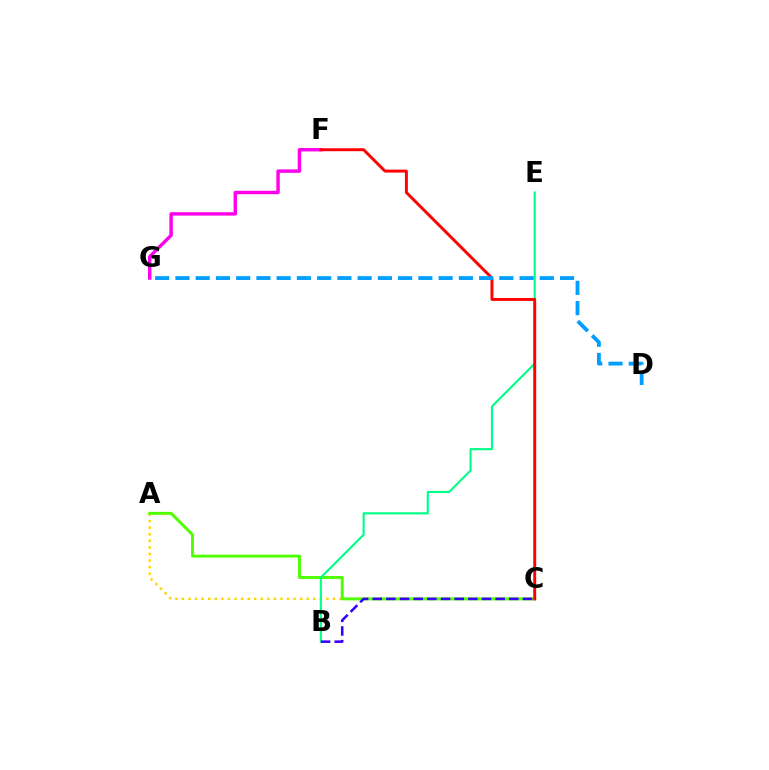{('A', 'C'): [{'color': '#ffd500', 'line_style': 'dotted', 'thickness': 1.78}, {'color': '#4fff00', 'line_style': 'solid', 'thickness': 2.11}], ('B', 'E'): [{'color': '#00ff86', 'line_style': 'solid', 'thickness': 1.53}], ('F', 'G'): [{'color': '#ff00ed', 'line_style': 'solid', 'thickness': 2.46}], ('C', 'F'): [{'color': '#ff0000', 'line_style': 'solid', 'thickness': 2.12}], ('B', 'C'): [{'color': '#3700ff', 'line_style': 'dashed', 'thickness': 1.85}], ('D', 'G'): [{'color': '#009eff', 'line_style': 'dashed', 'thickness': 2.75}]}